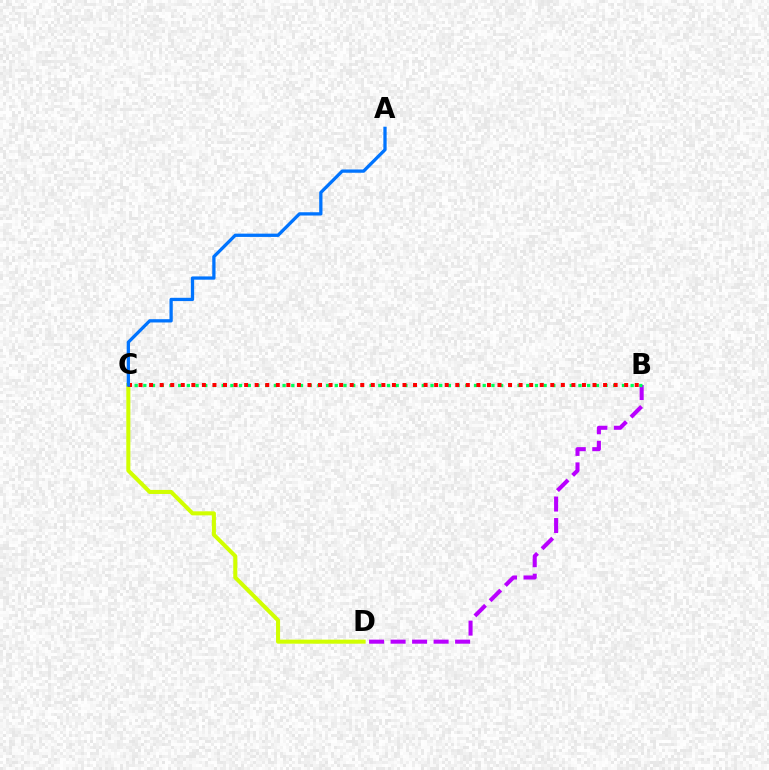{('B', 'D'): [{'color': '#b900ff', 'line_style': 'dashed', 'thickness': 2.92}], ('B', 'C'): [{'color': '#00ff5c', 'line_style': 'dotted', 'thickness': 2.36}, {'color': '#ff0000', 'line_style': 'dotted', 'thickness': 2.87}], ('C', 'D'): [{'color': '#d1ff00', 'line_style': 'solid', 'thickness': 2.92}], ('A', 'C'): [{'color': '#0074ff', 'line_style': 'solid', 'thickness': 2.36}]}